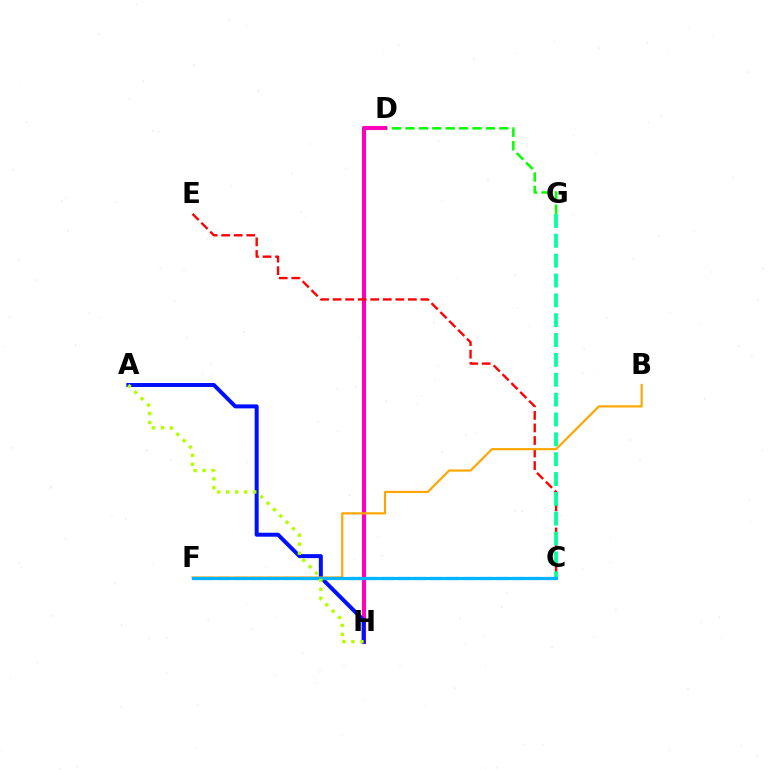{('C', 'F'): [{'color': '#9b00ff', 'line_style': 'dashed', 'thickness': 2.22}, {'color': '#00b5ff', 'line_style': 'solid', 'thickness': 2.3}], ('D', 'G'): [{'color': '#08ff00', 'line_style': 'dashed', 'thickness': 1.82}], ('D', 'H'): [{'color': '#ff00bd', 'line_style': 'solid', 'thickness': 2.95}], ('A', 'H'): [{'color': '#0010ff', 'line_style': 'solid', 'thickness': 2.86}, {'color': '#b3ff00', 'line_style': 'dotted', 'thickness': 2.44}], ('C', 'E'): [{'color': '#ff0000', 'line_style': 'dashed', 'thickness': 1.7}], ('C', 'G'): [{'color': '#00ff9d', 'line_style': 'dashed', 'thickness': 2.7}], ('B', 'F'): [{'color': '#ffa500', 'line_style': 'solid', 'thickness': 1.57}]}